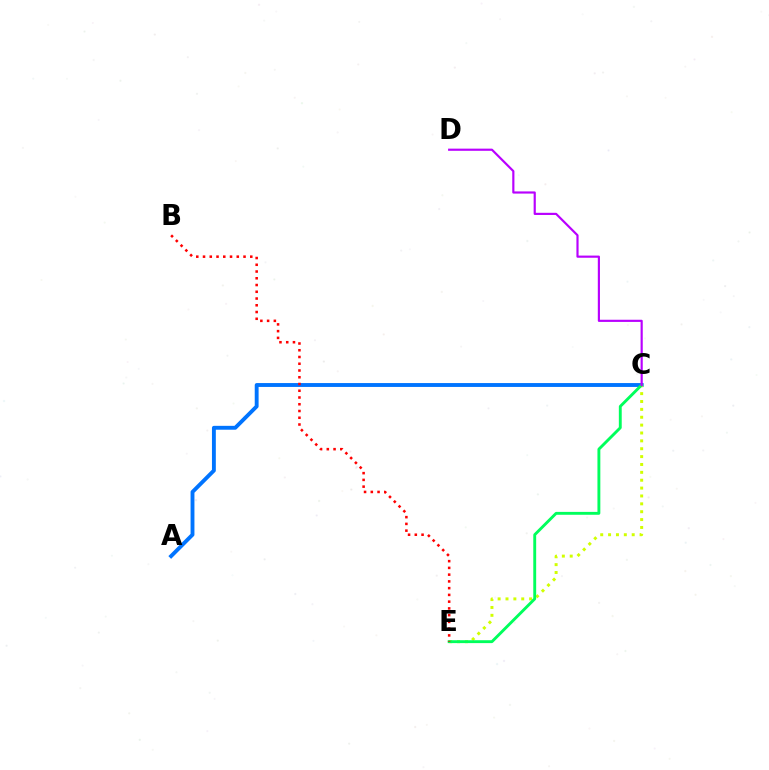{('A', 'C'): [{'color': '#0074ff', 'line_style': 'solid', 'thickness': 2.79}], ('C', 'E'): [{'color': '#d1ff00', 'line_style': 'dotted', 'thickness': 2.14}, {'color': '#00ff5c', 'line_style': 'solid', 'thickness': 2.08}], ('B', 'E'): [{'color': '#ff0000', 'line_style': 'dotted', 'thickness': 1.83}], ('C', 'D'): [{'color': '#b900ff', 'line_style': 'solid', 'thickness': 1.56}]}